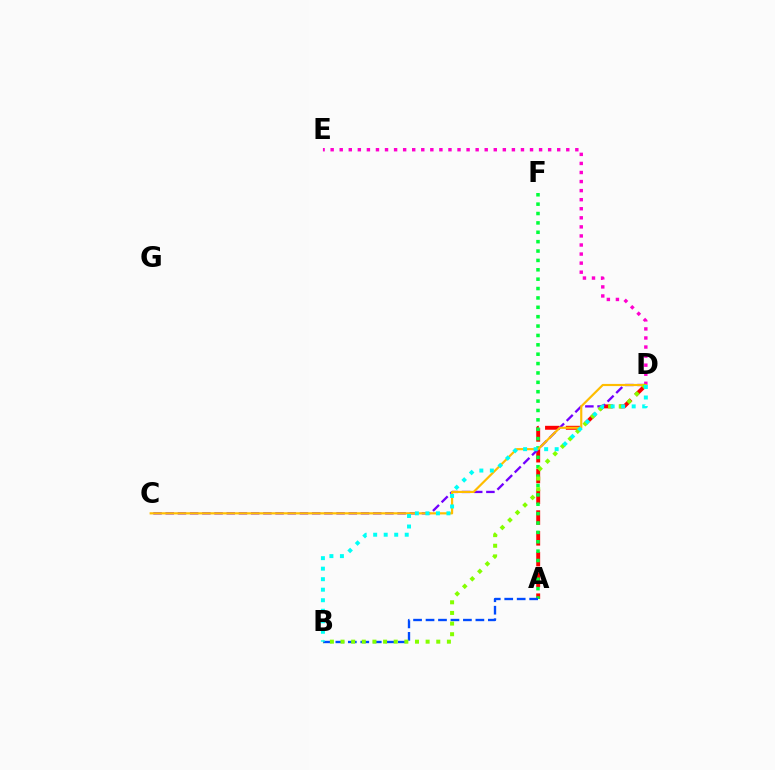{('A', 'D'): [{'color': '#ff0000', 'line_style': 'dashed', 'thickness': 2.82}], ('A', 'F'): [{'color': '#00ff39', 'line_style': 'dotted', 'thickness': 2.55}], ('A', 'B'): [{'color': '#004bff', 'line_style': 'dashed', 'thickness': 1.69}], ('C', 'D'): [{'color': '#7200ff', 'line_style': 'dashed', 'thickness': 1.66}, {'color': '#ffbd00', 'line_style': 'solid', 'thickness': 1.57}], ('D', 'E'): [{'color': '#ff00cf', 'line_style': 'dotted', 'thickness': 2.46}], ('B', 'D'): [{'color': '#84ff00', 'line_style': 'dotted', 'thickness': 2.89}, {'color': '#00fff6', 'line_style': 'dotted', 'thickness': 2.86}]}